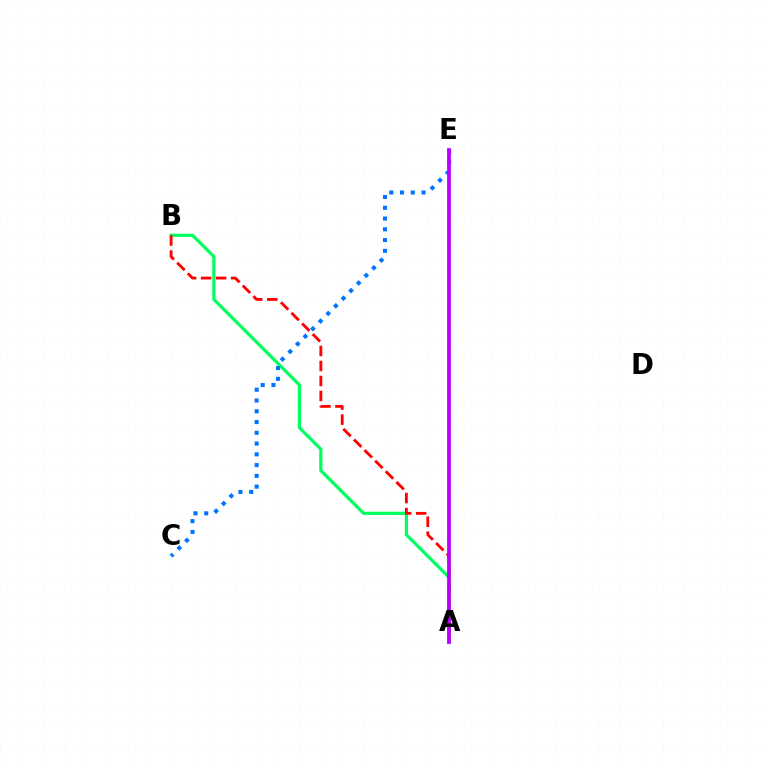{('A', 'B'): [{'color': '#00ff5c', 'line_style': 'solid', 'thickness': 2.31}, {'color': '#ff0000', 'line_style': 'dashed', 'thickness': 2.04}], ('C', 'E'): [{'color': '#0074ff', 'line_style': 'dotted', 'thickness': 2.93}], ('A', 'E'): [{'color': '#d1ff00', 'line_style': 'dashed', 'thickness': 1.76}, {'color': '#b900ff', 'line_style': 'solid', 'thickness': 2.71}]}